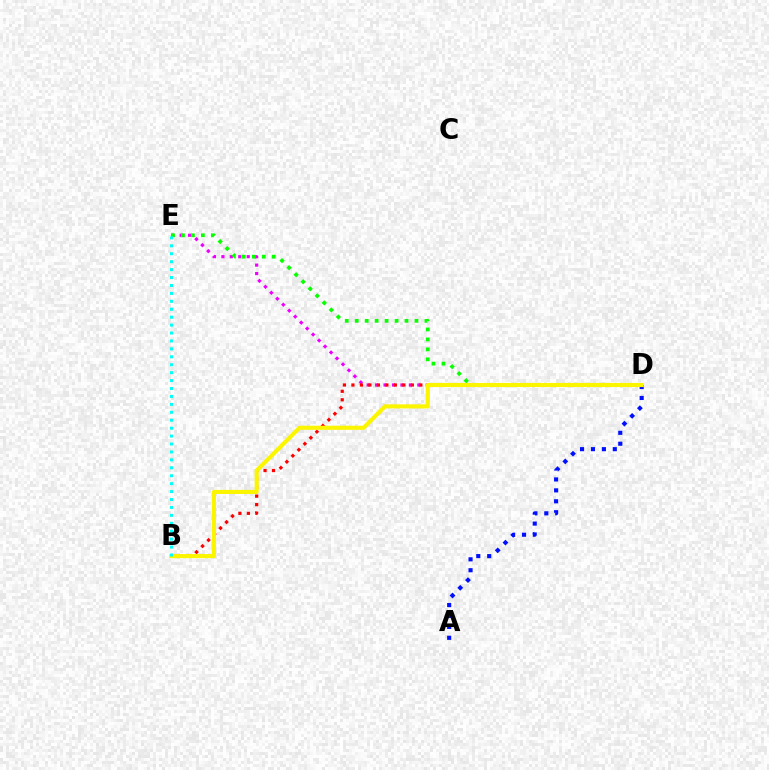{('D', 'E'): [{'color': '#ee00ff', 'line_style': 'dotted', 'thickness': 2.29}, {'color': '#08ff00', 'line_style': 'dotted', 'thickness': 2.71}], ('B', 'D'): [{'color': '#ff0000', 'line_style': 'dotted', 'thickness': 2.31}, {'color': '#fcf500', 'line_style': 'solid', 'thickness': 2.96}], ('A', 'D'): [{'color': '#0010ff', 'line_style': 'dotted', 'thickness': 2.97}], ('B', 'E'): [{'color': '#00fff6', 'line_style': 'dotted', 'thickness': 2.15}]}